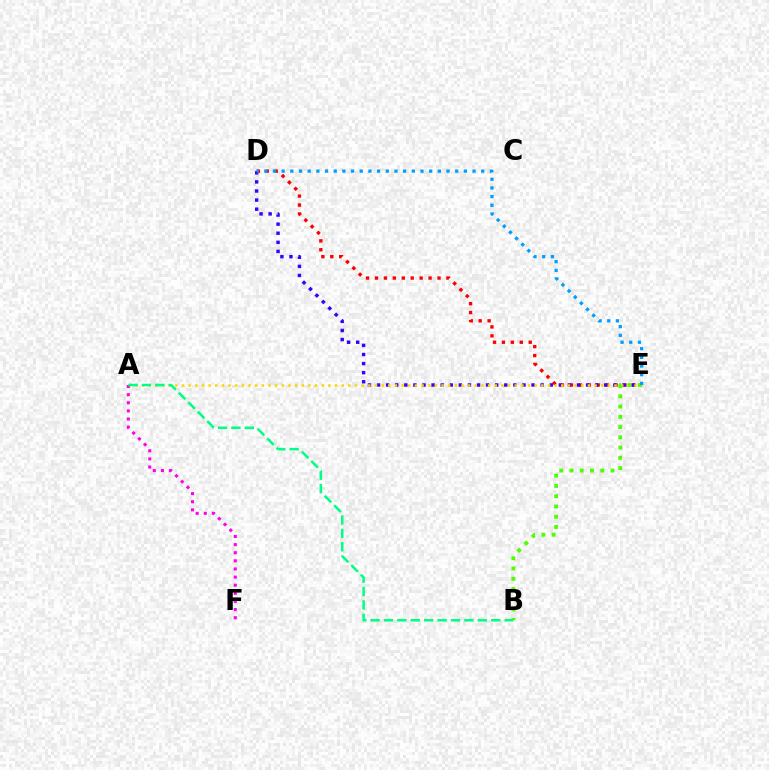{('D', 'E'): [{'color': '#ff0000', 'line_style': 'dotted', 'thickness': 2.43}, {'color': '#3700ff', 'line_style': 'dotted', 'thickness': 2.47}, {'color': '#009eff', 'line_style': 'dotted', 'thickness': 2.36}], ('A', 'E'): [{'color': '#ffd500', 'line_style': 'dotted', 'thickness': 1.81}], ('B', 'E'): [{'color': '#4fff00', 'line_style': 'dotted', 'thickness': 2.79}], ('A', 'F'): [{'color': '#ff00ed', 'line_style': 'dotted', 'thickness': 2.21}], ('A', 'B'): [{'color': '#00ff86', 'line_style': 'dashed', 'thickness': 1.82}]}